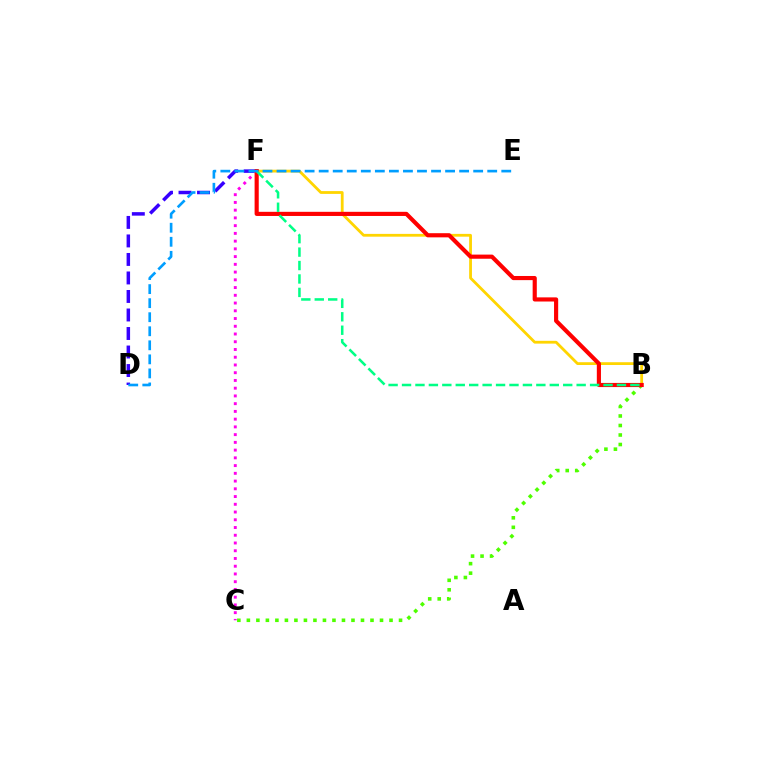{('B', 'C'): [{'color': '#4fff00', 'line_style': 'dotted', 'thickness': 2.58}], ('D', 'F'): [{'color': '#3700ff', 'line_style': 'dashed', 'thickness': 2.52}], ('C', 'F'): [{'color': '#ff00ed', 'line_style': 'dotted', 'thickness': 2.1}], ('B', 'F'): [{'color': '#ffd500', 'line_style': 'solid', 'thickness': 2.01}, {'color': '#ff0000', 'line_style': 'solid', 'thickness': 2.98}, {'color': '#00ff86', 'line_style': 'dashed', 'thickness': 1.82}], ('D', 'E'): [{'color': '#009eff', 'line_style': 'dashed', 'thickness': 1.91}]}